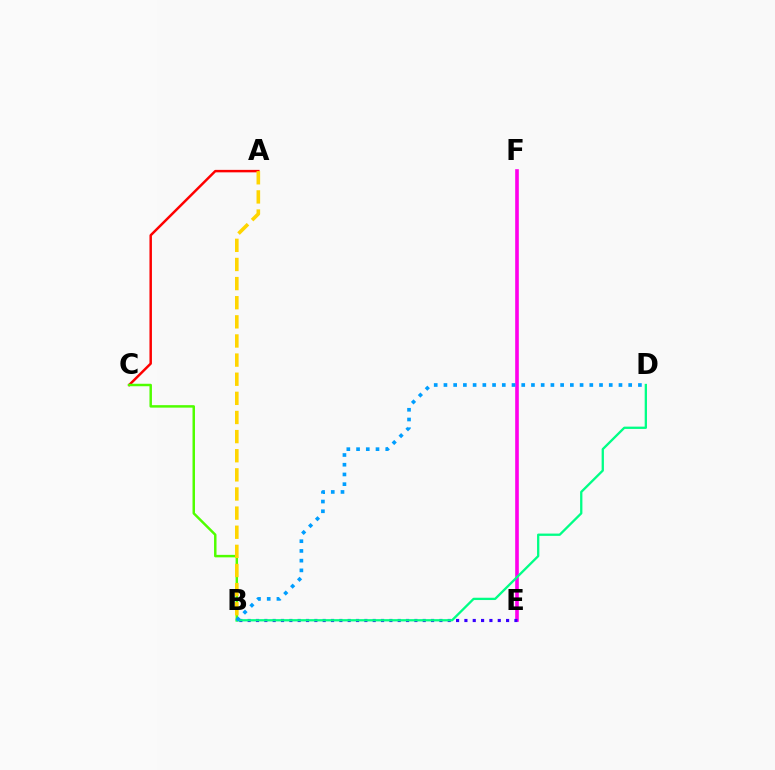{('A', 'C'): [{'color': '#ff0000', 'line_style': 'solid', 'thickness': 1.78}], ('B', 'C'): [{'color': '#4fff00', 'line_style': 'solid', 'thickness': 1.78}], ('E', 'F'): [{'color': '#ff00ed', 'line_style': 'solid', 'thickness': 2.62}], ('B', 'E'): [{'color': '#3700ff', 'line_style': 'dotted', 'thickness': 2.26}], ('A', 'B'): [{'color': '#ffd500', 'line_style': 'dashed', 'thickness': 2.6}], ('B', 'D'): [{'color': '#00ff86', 'line_style': 'solid', 'thickness': 1.66}, {'color': '#009eff', 'line_style': 'dotted', 'thickness': 2.64}]}